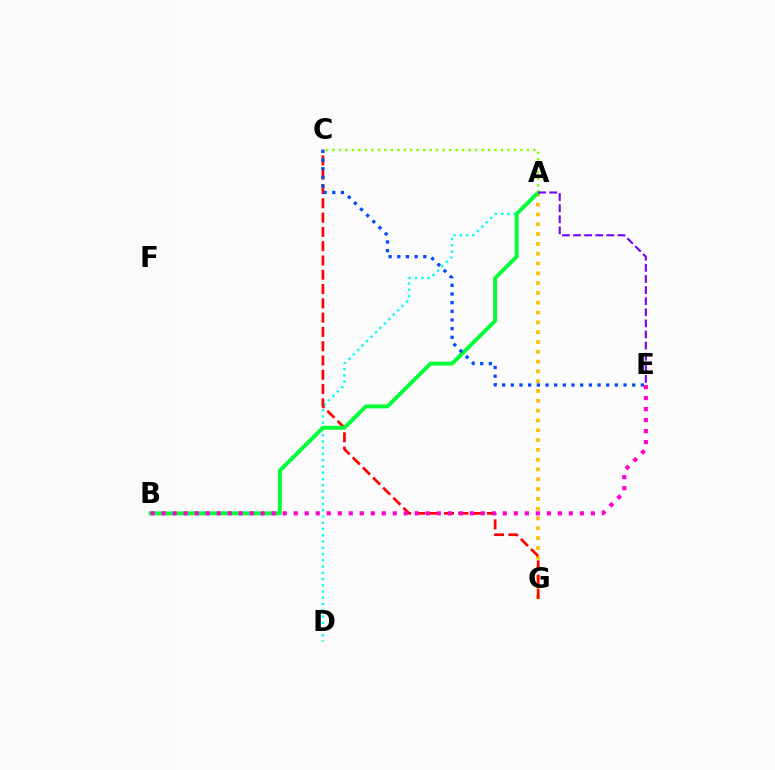{('A', 'G'): [{'color': '#ffbd00', 'line_style': 'dotted', 'thickness': 2.66}], ('A', 'D'): [{'color': '#00fff6', 'line_style': 'dotted', 'thickness': 1.7}], ('C', 'G'): [{'color': '#ff0000', 'line_style': 'dashed', 'thickness': 1.94}], ('A', 'B'): [{'color': '#00ff39', 'line_style': 'solid', 'thickness': 2.81}], ('A', 'C'): [{'color': '#84ff00', 'line_style': 'dotted', 'thickness': 1.76}], ('C', 'E'): [{'color': '#004bff', 'line_style': 'dotted', 'thickness': 2.36}], ('B', 'E'): [{'color': '#ff00cf', 'line_style': 'dotted', 'thickness': 2.99}], ('A', 'E'): [{'color': '#7200ff', 'line_style': 'dashed', 'thickness': 1.51}]}